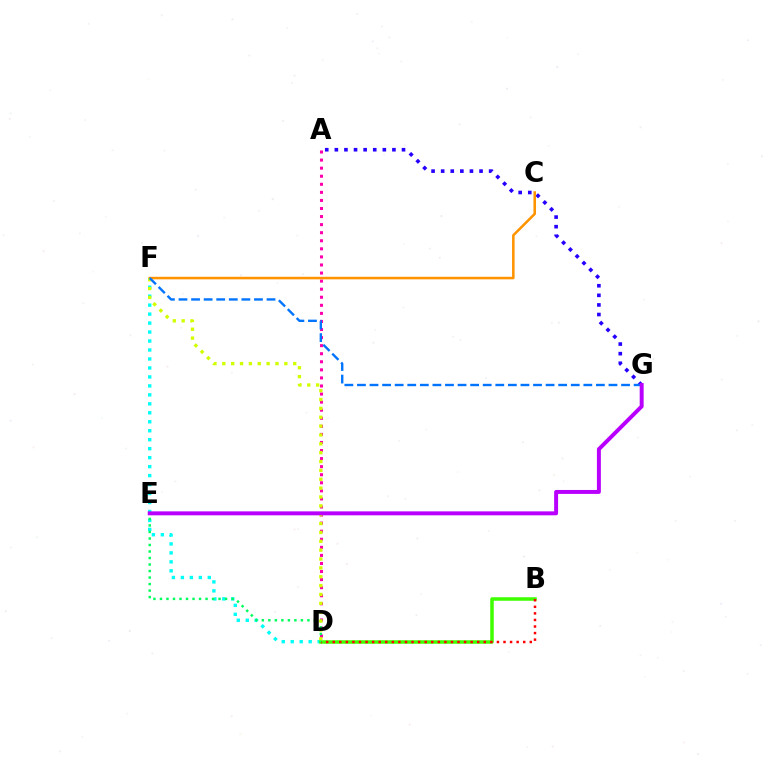{('D', 'F'): [{'color': '#00fff6', 'line_style': 'dotted', 'thickness': 2.44}, {'color': '#d1ff00', 'line_style': 'dotted', 'thickness': 2.41}], ('B', 'D'): [{'color': '#3dff00', 'line_style': 'solid', 'thickness': 2.53}, {'color': '#ff0000', 'line_style': 'dotted', 'thickness': 1.78}], ('A', 'G'): [{'color': '#2500ff', 'line_style': 'dotted', 'thickness': 2.61}], ('A', 'D'): [{'color': '#ff00ac', 'line_style': 'dotted', 'thickness': 2.19}], ('D', 'E'): [{'color': '#00ff5c', 'line_style': 'dotted', 'thickness': 1.77}], ('C', 'F'): [{'color': '#ff9400', 'line_style': 'solid', 'thickness': 1.83}], ('F', 'G'): [{'color': '#0074ff', 'line_style': 'dashed', 'thickness': 1.71}], ('E', 'G'): [{'color': '#b900ff', 'line_style': 'solid', 'thickness': 2.84}]}